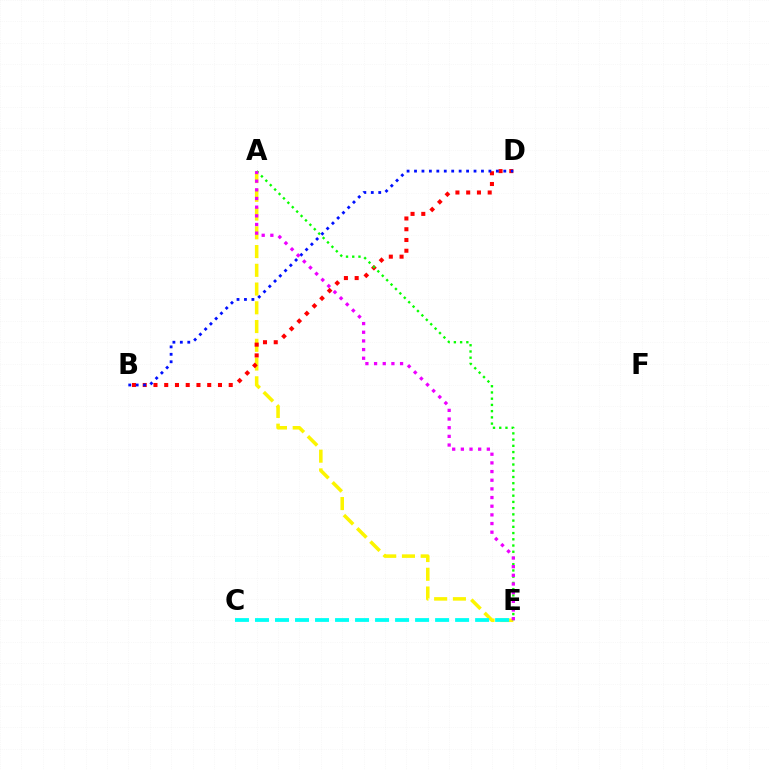{('A', 'E'): [{'color': '#fcf500', 'line_style': 'dashed', 'thickness': 2.55}, {'color': '#08ff00', 'line_style': 'dotted', 'thickness': 1.69}, {'color': '#ee00ff', 'line_style': 'dotted', 'thickness': 2.35}], ('B', 'D'): [{'color': '#ff0000', 'line_style': 'dotted', 'thickness': 2.92}, {'color': '#0010ff', 'line_style': 'dotted', 'thickness': 2.02}], ('C', 'E'): [{'color': '#00fff6', 'line_style': 'dashed', 'thickness': 2.72}]}